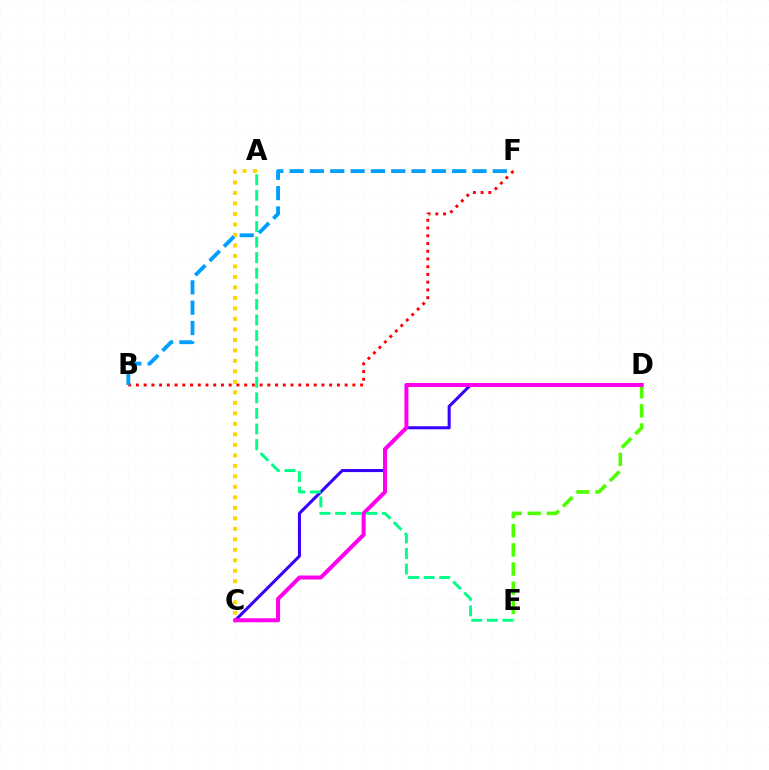{('A', 'C'): [{'color': '#ffd500', 'line_style': 'dotted', 'thickness': 2.85}], ('B', 'F'): [{'color': '#ff0000', 'line_style': 'dotted', 'thickness': 2.1}, {'color': '#009eff', 'line_style': 'dashed', 'thickness': 2.76}], ('C', 'D'): [{'color': '#3700ff', 'line_style': 'solid', 'thickness': 2.2}, {'color': '#ff00ed', 'line_style': 'solid', 'thickness': 2.88}], ('D', 'E'): [{'color': '#4fff00', 'line_style': 'dashed', 'thickness': 2.6}], ('A', 'E'): [{'color': '#00ff86', 'line_style': 'dashed', 'thickness': 2.12}]}